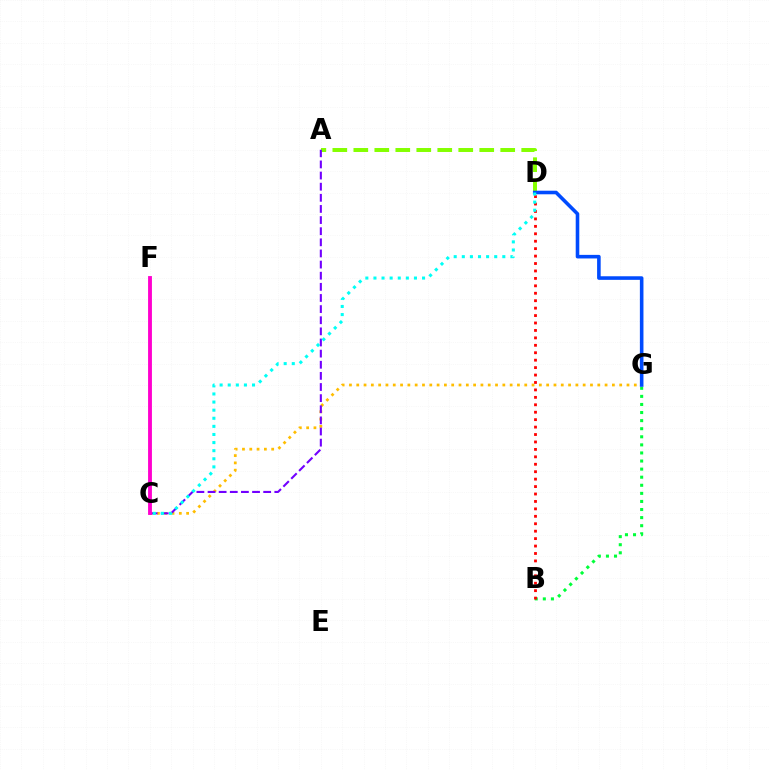{('C', 'G'): [{'color': '#ffbd00', 'line_style': 'dotted', 'thickness': 1.98}], ('A', 'D'): [{'color': '#84ff00', 'line_style': 'dashed', 'thickness': 2.85}], ('A', 'C'): [{'color': '#7200ff', 'line_style': 'dashed', 'thickness': 1.51}], ('B', 'G'): [{'color': '#00ff39', 'line_style': 'dotted', 'thickness': 2.2}], ('D', 'G'): [{'color': '#004bff', 'line_style': 'solid', 'thickness': 2.58}], ('B', 'D'): [{'color': '#ff0000', 'line_style': 'dotted', 'thickness': 2.02}], ('C', 'D'): [{'color': '#00fff6', 'line_style': 'dotted', 'thickness': 2.2}], ('C', 'F'): [{'color': '#ff00cf', 'line_style': 'solid', 'thickness': 2.77}]}